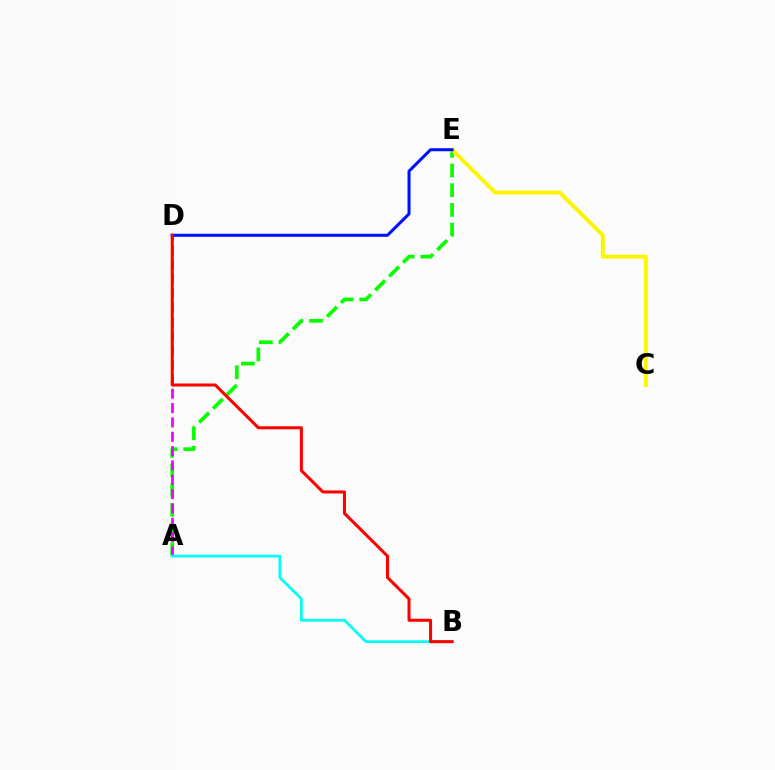{('A', 'E'): [{'color': '#08ff00', 'line_style': 'dashed', 'thickness': 2.67}], ('A', 'D'): [{'color': '#ee00ff', 'line_style': 'dashed', 'thickness': 1.95}], ('A', 'B'): [{'color': '#00fff6', 'line_style': 'solid', 'thickness': 1.97}], ('C', 'E'): [{'color': '#fcf500', 'line_style': 'solid', 'thickness': 2.82}], ('D', 'E'): [{'color': '#0010ff', 'line_style': 'solid', 'thickness': 2.18}], ('B', 'D'): [{'color': '#ff0000', 'line_style': 'solid', 'thickness': 2.19}]}